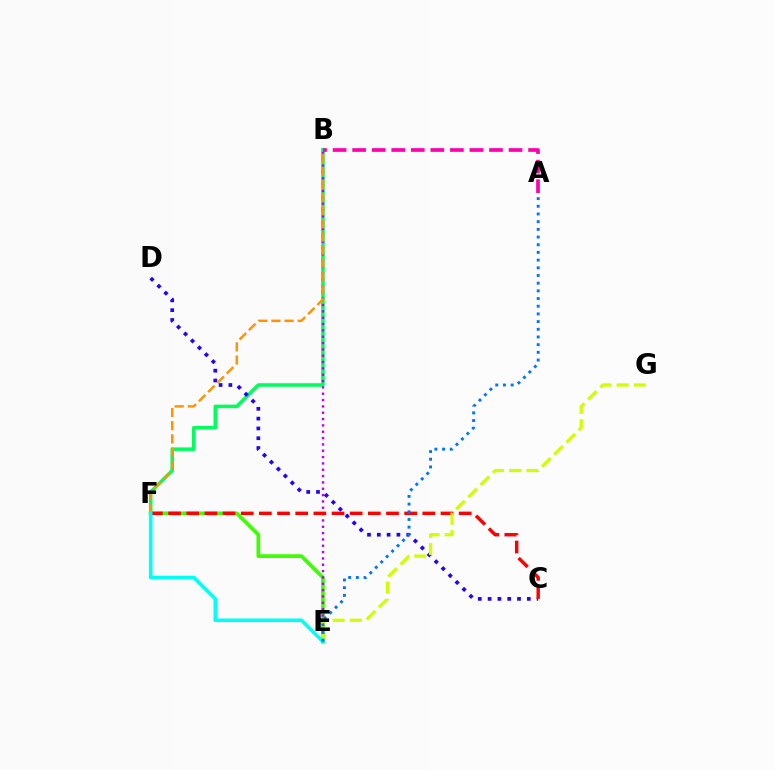{('E', 'F'): [{'color': '#3dff00', 'line_style': 'solid', 'thickness': 2.68}, {'color': '#00fff6', 'line_style': 'solid', 'thickness': 2.58}], ('B', 'F'): [{'color': '#00ff5c', 'line_style': 'solid', 'thickness': 2.54}, {'color': '#ff9400', 'line_style': 'dashed', 'thickness': 1.79}], ('A', 'B'): [{'color': '#ff00ac', 'line_style': 'dashed', 'thickness': 2.66}], ('B', 'E'): [{'color': '#b900ff', 'line_style': 'dotted', 'thickness': 1.72}], ('C', 'D'): [{'color': '#2500ff', 'line_style': 'dotted', 'thickness': 2.66}], ('C', 'F'): [{'color': '#ff0000', 'line_style': 'dashed', 'thickness': 2.47}], ('E', 'G'): [{'color': '#d1ff00', 'line_style': 'dashed', 'thickness': 2.34}], ('A', 'E'): [{'color': '#0074ff', 'line_style': 'dotted', 'thickness': 2.09}]}